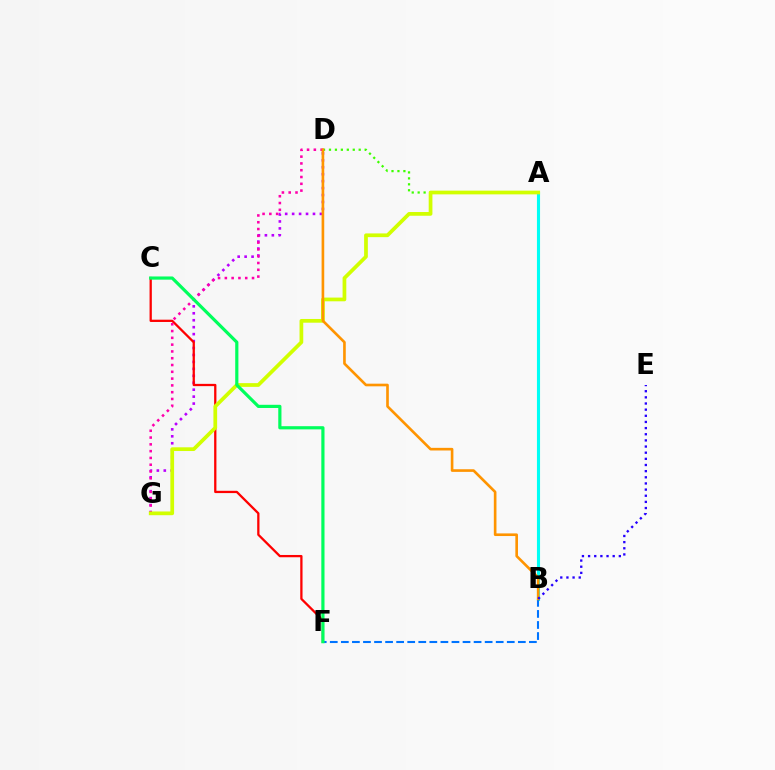{('D', 'G'): [{'color': '#b900ff', 'line_style': 'dotted', 'thickness': 1.89}, {'color': '#ff00ac', 'line_style': 'dotted', 'thickness': 1.85}], ('A', 'B'): [{'color': '#00fff6', 'line_style': 'solid', 'thickness': 2.23}], ('A', 'D'): [{'color': '#3dff00', 'line_style': 'dotted', 'thickness': 1.62}], ('C', 'F'): [{'color': '#ff0000', 'line_style': 'solid', 'thickness': 1.64}, {'color': '#00ff5c', 'line_style': 'solid', 'thickness': 2.29}], ('B', 'F'): [{'color': '#0074ff', 'line_style': 'dashed', 'thickness': 1.5}], ('A', 'G'): [{'color': '#d1ff00', 'line_style': 'solid', 'thickness': 2.68}], ('B', 'D'): [{'color': '#ff9400', 'line_style': 'solid', 'thickness': 1.9}], ('B', 'E'): [{'color': '#2500ff', 'line_style': 'dotted', 'thickness': 1.67}]}